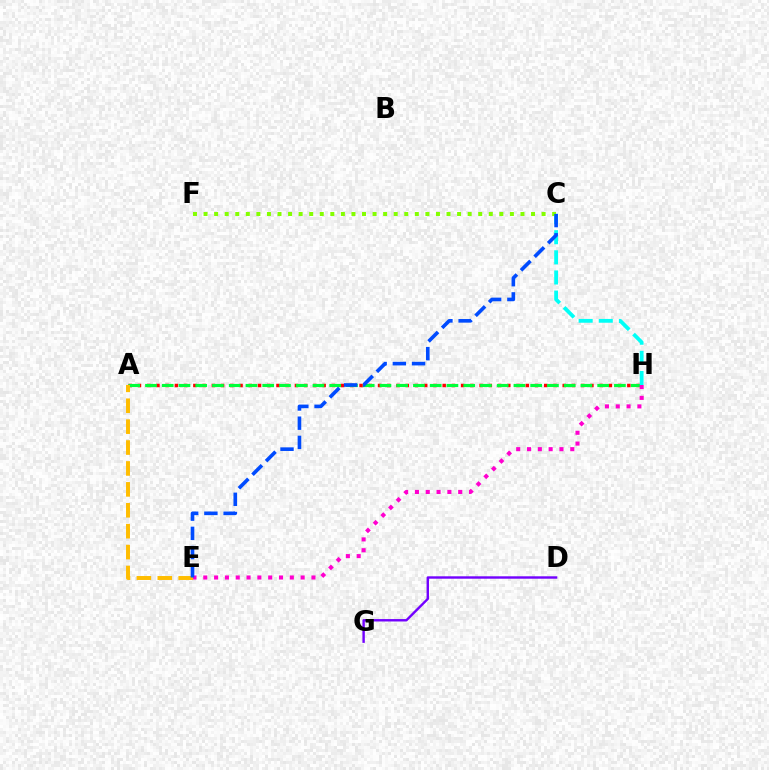{('A', 'H'): [{'color': '#ff0000', 'line_style': 'dotted', 'thickness': 2.51}, {'color': '#00ff39', 'line_style': 'dashed', 'thickness': 2.28}], ('E', 'H'): [{'color': '#ff00cf', 'line_style': 'dotted', 'thickness': 2.94}], ('C', 'H'): [{'color': '#00fff6', 'line_style': 'dashed', 'thickness': 2.73}], ('A', 'E'): [{'color': '#ffbd00', 'line_style': 'dashed', 'thickness': 2.84}], ('C', 'F'): [{'color': '#84ff00', 'line_style': 'dotted', 'thickness': 2.87}], ('D', 'G'): [{'color': '#7200ff', 'line_style': 'solid', 'thickness': 1.73}], ('C', 'E'): [{'color': '#004bff', 'line_style': 'dashed', 'thickness': 2.61}]}